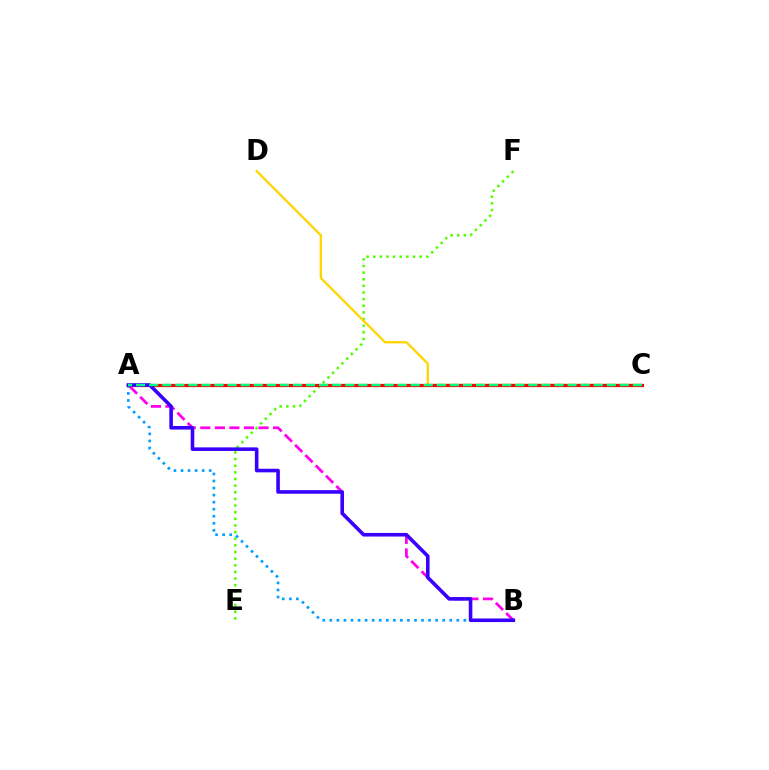{('A', 'B'): [{'color': '#ff00ed', 'line_style': 'dashed', 'thickness': 1.98}, {'color': '#009eff', 'line_style': 'dotted', 'thickness': 1.92}, {'color': '#3700ff', 'line_style': 'solid', 'thickness': 2.58}], ('E', 'F'): [{'color': '#4fff00', 'line_style': 'dotted', 'thickness': 1.8}], ('C', 'D'): [{'color': '#ffd500', 'line_style': 'solid', 'thickness': 1.67}], ('A', 'C'): [{'color': '#ff0000', 'line_style': 'solid', 'thickness': 2.31}, {'color': '#00ff86', 'line_style': 'dashed', 'thickness': 1.78}]}